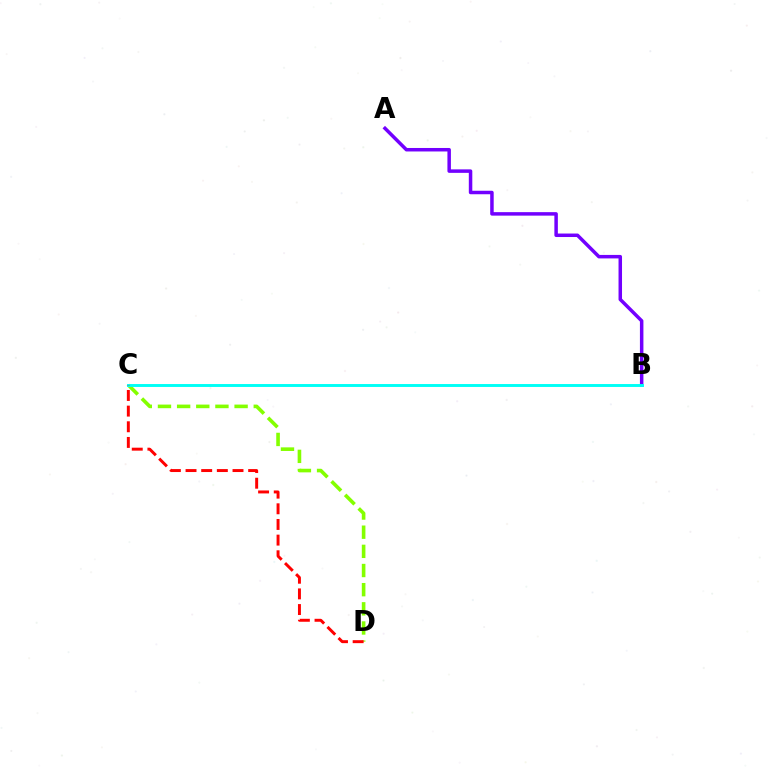{('A', 'B'): [{'color': '#7200ff', 'line_style': 'solid', 'thickness': 2.51}], ('C', 'D'): [{'color': '#84ff00', 'line_style': 'dashed', 'thickness': 2.6}, {'color': '#ff0000', 'line_style': 'dashed', 'thickness': 2.13}], ('B', 'C'): [{'color': '#00fff6', 'line_style': 'solid', 'thickness': 2.1}]}